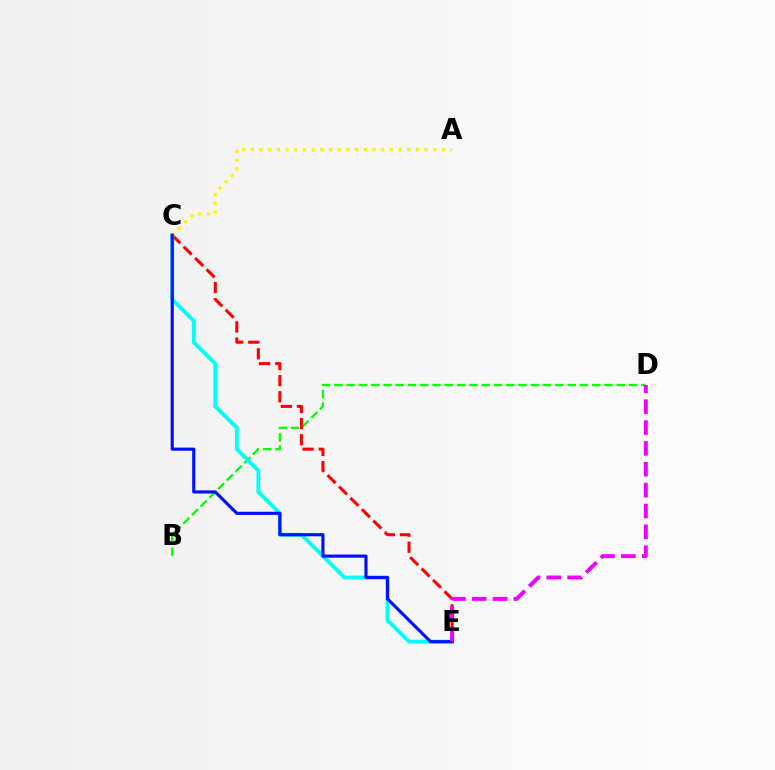{('B', 'D'): [{'color': '#08ff00', 'line_style': 'dashed', 'thickness': 1.67}], ('C', 'E'): [{'color': '#ff0000', 'line_style': 'dashed', 'thickness': 2.19}, {'color': '#00fff6', 'line_style': 'solid', 'thickness': 2.76}, {'color': '#0010ff', 'line_style': 'solid', 'thickness': 2.26}], ('A', 'C'): [{'color': '#fcf500', 'line_style': 'dotted', 'thickness': 2.36}], ('D', 'E'): [{'color': '#ee00ff', 'line_style': 'dashed', 'thickness': 2.83}]}